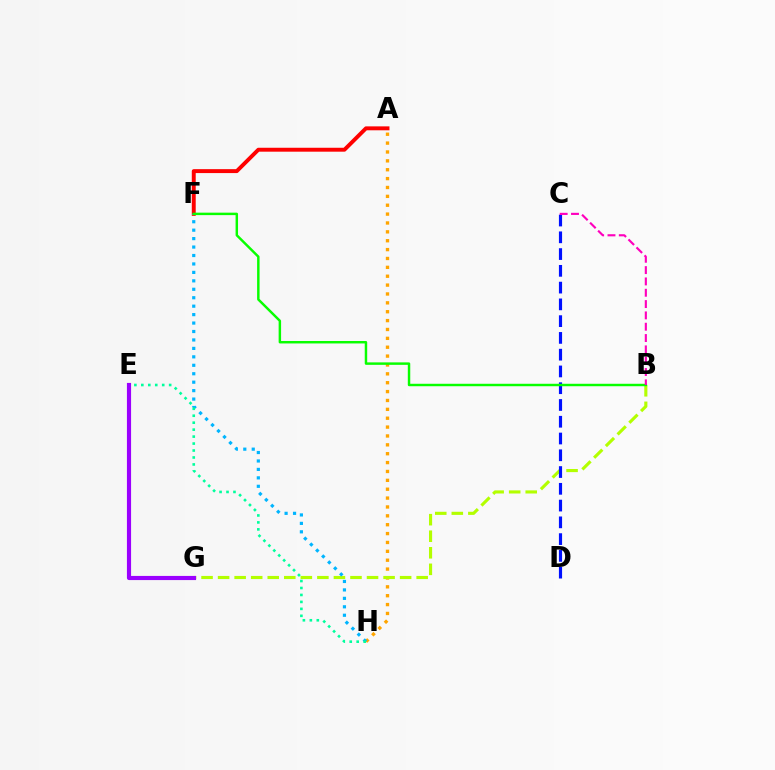{('A', 'H'): [{'color': '#ffa500', 'line_style': 'dotted', 'thickness': 2.41}], ('B', 'G'): [{'color': '#b3ff00', 'line_style': 'dashed', 'thickness': 2.25}], ('A', 'F'): [{'color': '#ff0000', 'line_style': 'solid', 'thickness': 2.82}], ('F', 'H'): [{'color': '#00b5ff', 'line_style': 'dotted', 'thickness': 2.29}], ('C', 'D'): [{'color': '#0010ff', 'line_style': 'dashed', 'thickness': 2.28}], ('E', 'H'): [{'color': '#00ff9d', 'line_style': 'dotted', 'thickness': 1.89}], ('B', 'F'): [{'color': '#08ff00', 'line_style': 'solid', 'thickness': 1.77}], ('B', 'C'): [{'color': '#ff00bd', 'line_style': 'dashed', 'thickness': 1.54}], ('E', 'G'): [{'color': '#9b00ff', 'line_style': 'solid', 'thickness': 2.99}]}